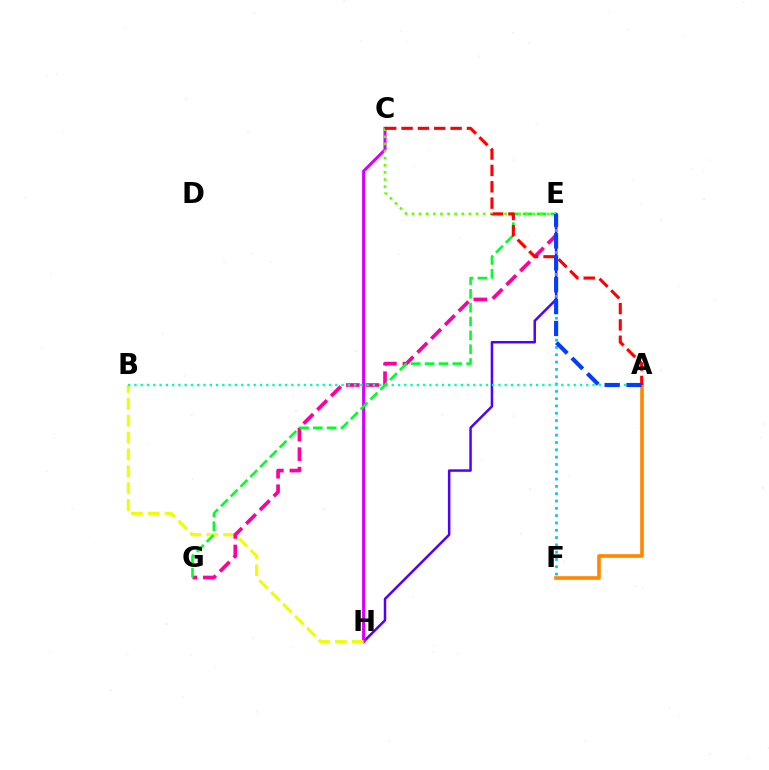{('A', 'F'): [{'color': '#ff8800', 'line_style': 'solid', 'thickness': 2.61}], ('E', 'H'): [{'color': '#4f00ff', 'line_style': 'solid', 'thickness': 1.8}], ('C', 'H'): [{'color': '#d600ff', 'line_style': 'solid', 'thickness': 2.19}], ('B', 'H'): [{'color': '#eeff00', 'line_style': 'dashed', 'thickness': 2.29}], ('E', 'G'): [{'color': '#ff00a0', 'line_style': 'dashed', 'thickness': 2.65}, {'color': '#00ff27', 'line_style': 'dashed', 'thickness': 1.88}], ('E', 'F'): [{'color': '#00c7ff', 'line_style': 'dotted', 'thickness': 1.99}], ('A', 'B'): [{'color': '#00ffaf', 'line_style': 'dotted', 'thickness': 1.71}], ('C', 'E'): [{'color': '#66ff00', 'line_style': 'dotted', 'thickness': 1.93}], ('A', 'C'): [{'color': '#ff0000', 'line_style': 'dashed', 'thickness': 2.22}], ('A', 'E'): [{'color': '#003fff', 'line_style': 'dashed', 'thickness': 2.97}]}